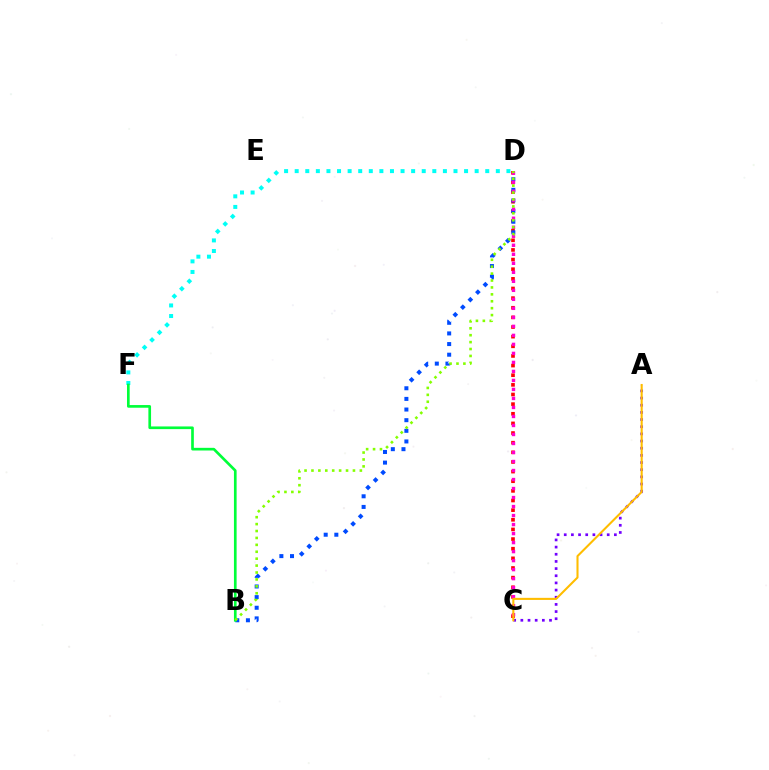{('C', 'D'): [{'color': '#ff0000', 'line_style': 'dotted', 'thickness': 2.62}, {'color': '#ff00cf', 'line_style': 'dotted', 'thickness': 2.45}], ('D', 'F'): [{'color': '#00fff6', 'line_style': 'dotted', 'thickness': 2.88}], ('B', 'D'): [{'color': '#004bff', 'line_style': 'dotted', 'thickness': 2.89}, {'color': '#84ff00', 'line_style': 'dotted', 'thickness': 1.88}], ('B', 'F'): [{'color': '#00ff39', 'line_style': 'solid', 'thickness': 1.92}], ('A', 'C'): [{'color': '#7200ff', 'line_style': 'dotted', 'thickness': 1.95}, {'color': '#ffbd00', 'line_style': 'solid', 'thickness': 1.5}]}